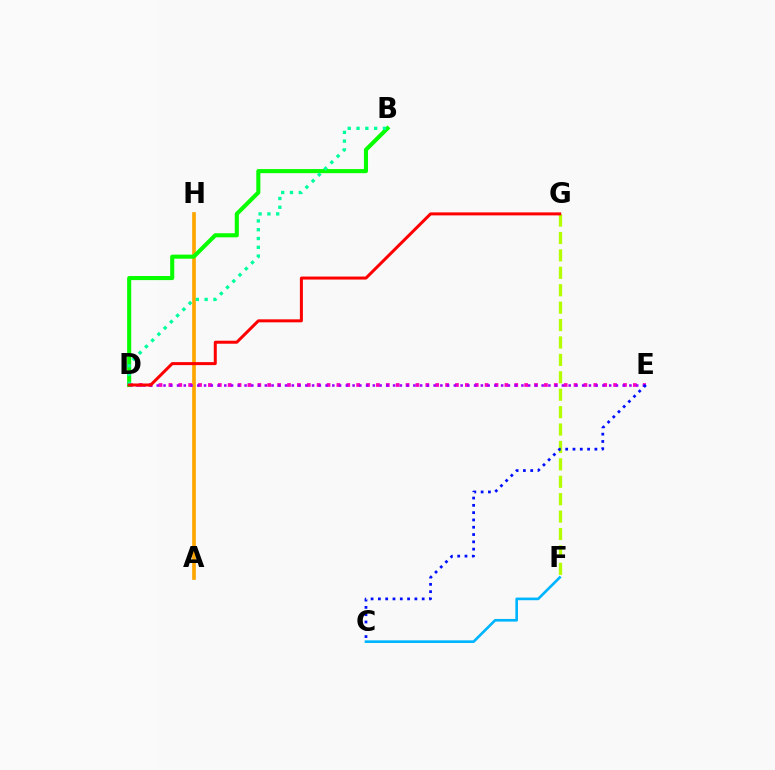{('A', 'H'): [{'color': '#ffa500', 'line_style': 'solid', 'thickness': 2.64}], ('F', 'G'): [{'color': '#b3ff00', 'line_style': 'dashed', 'thickness': 2.37}], ('D', 'E'): [{'color': '#ff00bd', 'line_style': 'dotted', 'thickness': 2.68}, {'color': '#9b00ff', 'line_style': 'dotted', 'thickness': 1.83}], ('B', 'D'): [{'color': '#08ff00', 'line_style': 'solid', 'thickness': 2.95}, {'color': '#00ff9d', 'line_style': 'dotted', 'thickness': 2.39}], ('C', 'F'): [{'color': '#00b5ff', 'line_style': 'solid', 'thickness': 1.91}], ('C', 'E'): [{'color': '#0010ff', 'line_style': 'dotted', 'thickness': 1.98}], ('D', 'G'): [{'color': '#ff0000', 'line_style': 'solid', 'thickness': 2.16}]}